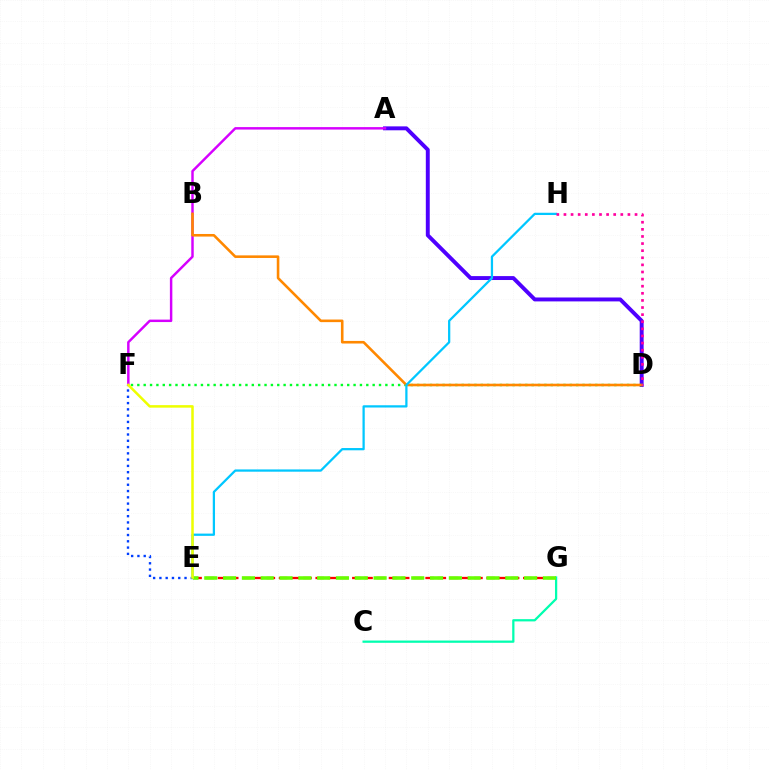{('A', 'D'): [{'color': '#4f00ff', 'line_style': 'solid', 'thickness': 2.82}], ('E', 'F'): [{'color': '#003fff', 'line_style': 'dotted', 'thickness': 1.71}, {'color': '#eeff00', 'line_style': 'solid', 'thickness': 1.81}], ('D', 'F'): [{'color': '#00ff27', 'line_style': 'dotted', 'thickness': 1.73}], ('A', 'F'): [{'color': '#d600ff', 'line_style': 'solid', 'thickness': 1.77}], ('B', 'D'): [{'color': '#ff8800', 'line_style': 'solid', 'thickness': 1.87}], ('E', 'H'): [{'color': '#00c7ff', 'line_style': 'solid', 'thickness': 1.63}], ('C', 'G'): [{'color': '#00ffaf', 'line_style': 'solid', 'thickness': 1.62}], ('E', 'G'): [{'color': '#ff0000', 'line_style': 'dashed', 'thickness': 1.66}, {'color': '#66ff00', 'line_style': 'dashed', 'thickness': 2.56}], ('D', 'H'): [{'color': '#ff00a0', 'line_style': 'dotted', 'thickness': 1.93}]}